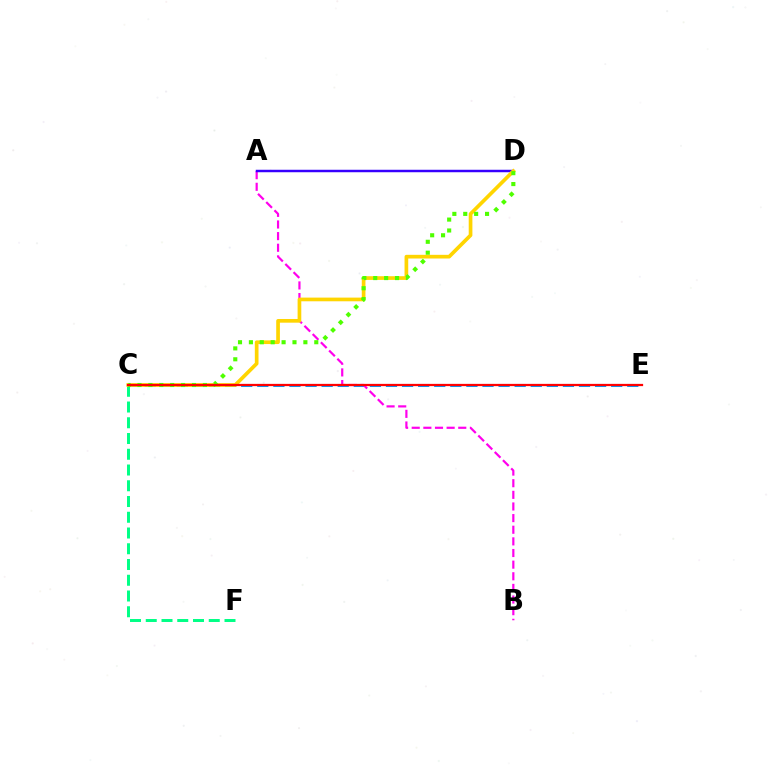{('C', 'E'): [{'color': '#009eff', 'line_style': 'dashed', 'thickness': 2.19}, {'color': '#ff0000', 'line_style': 'solid', 'thickness': 1.62}], ('A', 'B'): [{'color': '#ff00ed', 'line_style': 'dashed', 'thickness': 1.58}], ('A', 'D'): [{'color': '#3700ff', 'line_style': 'solid', 'thickness': 1.78}], ('C', 'F'): [{'color': '#00ff86', 'line_style': 'dashed', 'thickness': 2.14}], ('C', 'D'): [{'color': '#ffd500', 'line_style': 'solid', 'thickness': 2.65}, {'color': '#4fff00', 'line_style': 'dotted', 'thickness': 2.96}]}